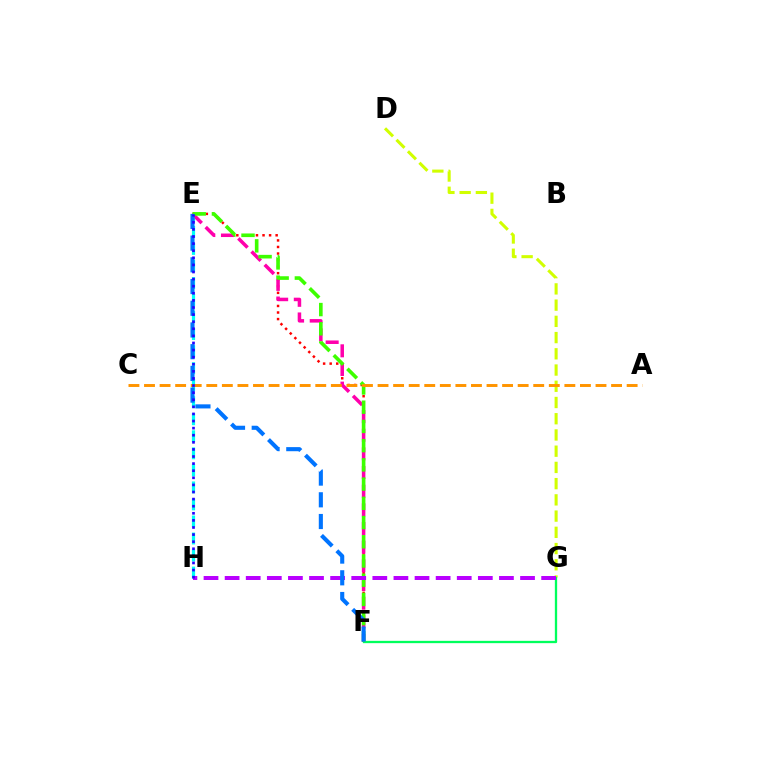{('E', 'F'): [{'color': '#ff0000', 'line_style': 'dotted', 'thickness': 1.78}, {'color': '#ff00ac', 'line_style': 'dashed', 'thickness': 2.53}, {'color': '#3dff00', 'line_style': 'dashed', 'thickness': 2.61}, {'color': '#0074ff', 'line_style': 'dashed', 'thickness': 2.95}], ('D', 'G'): [{'color': '#d1ff00', 'line_style': 'dashed', 'thickness': 2.2}], ('E', 'H'): [{'color': '#00fff6', 'line_style': 'dashed', 'thickness': 2.31}, {'color': '#2500ff', 'line_style': 'dotted', 'thickness': 1.93}], ('F', 'G'): [{'color': '#00ff5c', 'line_style': 'solid', 'thickness': 1.66}], ('A', 'C'): [{'color': '#ff9400', 'line_style': 'dashed', 'thickness': 2.11}], ('G', 'H'): [{'color': '#b900ff', 'line_style': 'dashed', 'thickness': 2.87}]}